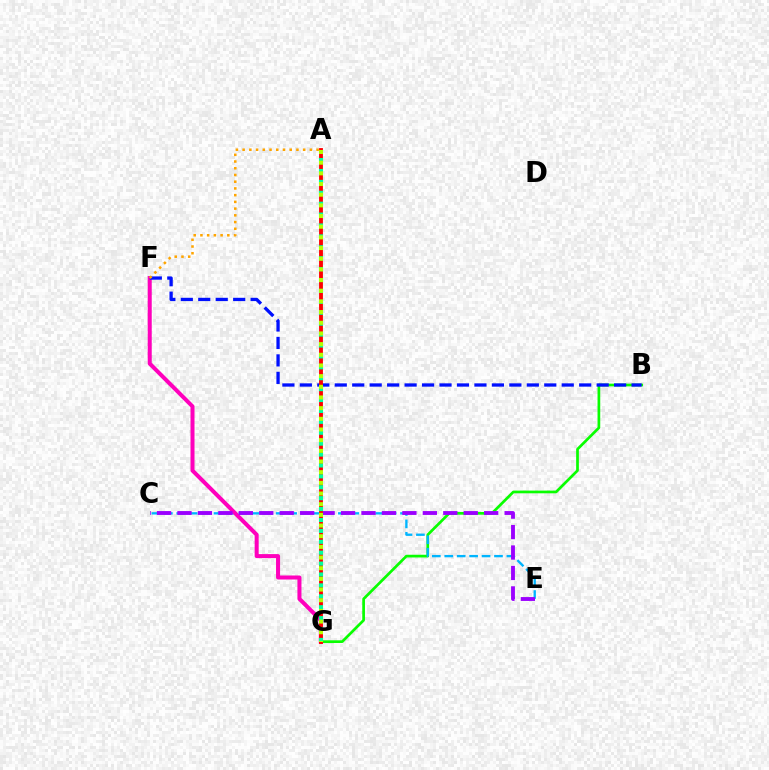{('B', 'G'): [{'color': '#08ff00', 'line_style': 'solid', 'thickness': 1.95}], ('C', 'E'): [{'color': '#00b5ff', 'line_style': 'dashed', 'thickness': 1.69}, {'color': '#9b00ff', 'line_style': 'dashed', 'thickness': 2.78}], ('F', 'G'): [{'color': '#ff00bd', 'line_style': 'solid', 'thickness': 2.9}], ('B', 'F'): [{'color': '#0010ff', 'line_style': 'dashed', 'thickness': 2.37}], ('A', 'G'): [{'color': '#ff0000', 'line_style': 'solid', 'thickness': 2.76}, {'color': '#00ff9d', 'line_style': 'dotted', 'thickness': 2.96}, {'color': '#b3ff00', 'line_style': 'dotted', 'thickness': 2.9}], ('A', 'F'): [{'color': '#ffa500', 'line_style': 'dotted', 'thickness': 1.83}]}